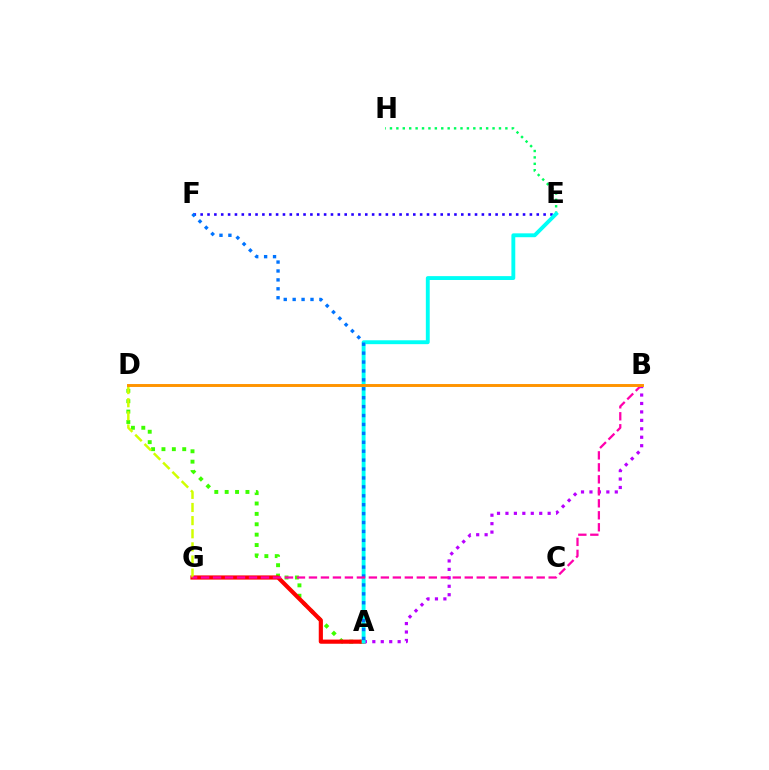{('E', 'H'): [{'color': '#00ff5c', 'line_style': 'dotted', 'thickness': 1.74}], ('E', 'F'): [{'color': '#2500ff', 'line_style': 'dotted', 'thickness': 1.86}], ('A', 'D'): [{'color': '#3dff00', 'line_style': 'dotted', 'thickness': 2.82}], ('A', 'G'): [{'color': '#ff0000', 'line_style': 'solid', 'thickness': 2.99}], ('D', 'G'): [{'color': '#d1ff00', 'line_style': 'dashed', 'thickness': 1.78}], ('A', 'B'): [{'color': '#b900ff', 'line_style': 'dotted', 'thickness': 2.29}], ('A', 'E'): [{'color': '#00fff6', 'line_style': 'solid', 'thickness': 2.79}], ('A', 'F'): [{'color': '#0074ff', 'line_style': 'dotted', 'thickness': 2.42}], ('B', 'G'): [{'color': '#ff00ac', 'line_style': 'dashed', 'thickness': 1.63}], ('B', 'D'): [{'color': '#ff9400', 'line_style': 'solid', 'thickness': 2.11}]}